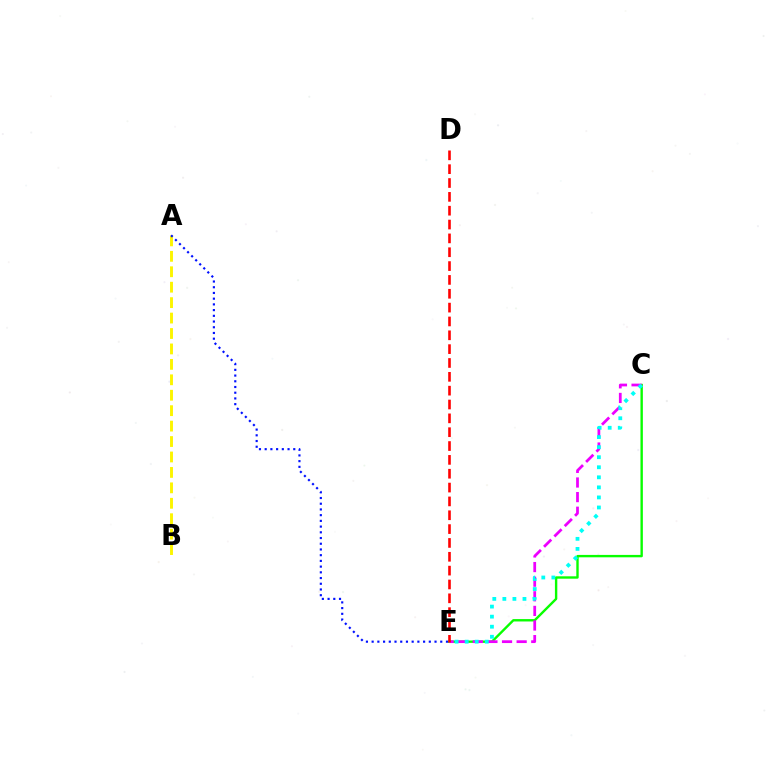{('C', 'E'): [{'color': '#08ff00', 'line_style': 'solid', 'thickness': 1.72}, {'color': '#ee00ff', 'line_style': 'dashed', 'thickness': 1.99}, {'color': '#00fff6', 'line_style': 'dotted', 'thickness': 2.73}], ('A', 'B'): [{'color': '#fcf500', 'line_style': 'dashed', 'thickness': 2.1}], ('D', 'E'): [{'color': '#ff0000', 'line_style': 'dashed', 'thickness': 1.88}], ('A', 'E'): [{'color': '#0010ff', 'line_style': 'dotted', 'thickness': 1.55}]}